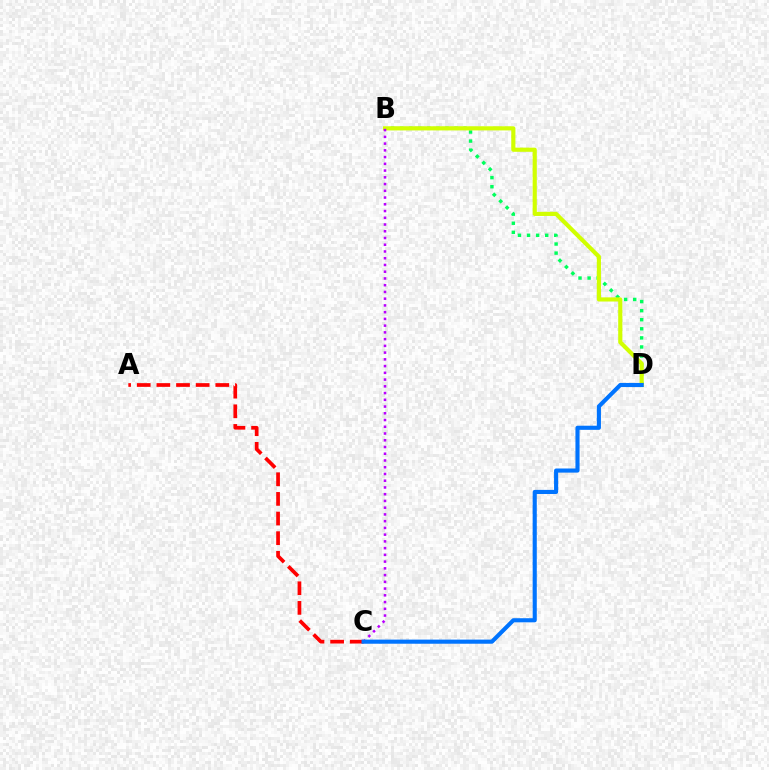{('A', 'C'): [{'color': '#ff0000', 'line_style': 'dashed', 'thickness': 2.67}], ('B', 'D'): [{'color': '#00ff5c', 'line_style': 'dotted', 'thickness': 2.47}, {'color': '#d1ff00', 'line_style': 'solid', 'thickness': 2.99}], ('B', 'C'): [{'color': '#b900ff', 'line_style': 'dotted', 'thickness': 1.83}], ('C', 'D'): [{'color': '#0074ff', 'line_style': 'solid', 'thickness': 2.96}]}